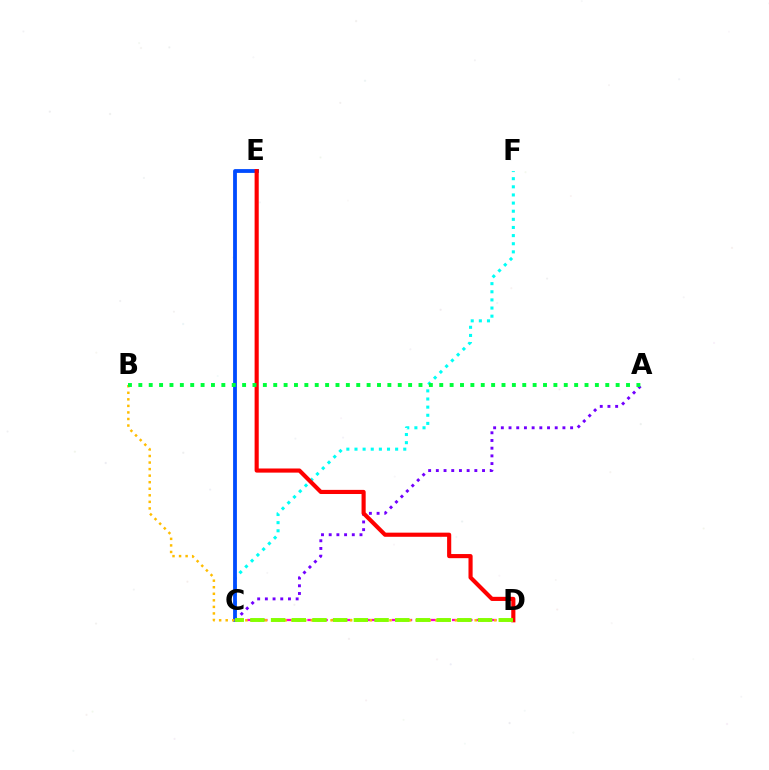{('A', 'C'): [{'color': '#7200ff', 'line_style': 'dotted', 'thickness': 2.09}], ('C', 'F'): [{'color': '#00fff6', 'line_style': 'dotted', 'thickness': 2.21}], ('C', 'E'): [{'color': '#004bff', 'line_style': 'solid', 'thickness': 2.74}], ('D', 'E'): [{'color': '#ff0000', 'line_style': 'solid', 'thickness': 2.98}], ('C', 'D'): [{'color': '#ff00cf', 'line_style': 'dashed', 'thickness': 1.64}, {'color': '#84ff00', 'line_style': 'dashed', 'thickness': 2.81}], ('B', 'D'): [{'color': '#ffbd00', 'line_style': 'dotted', 'thickness': 1.78}], ('A', 'B'): [{'color': '#00ff39', 'line_style': 'dotted', 'thickness': 2.82}]}